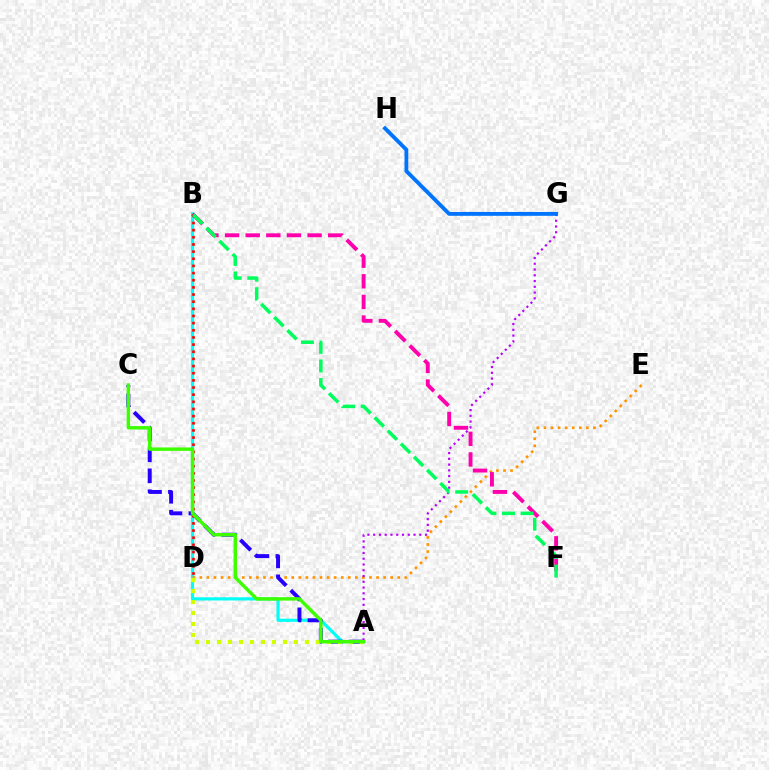{('A', 'B'): [{'color': '#00fff6', 'line_style': 'solid', 'thickness': 2.28}], ('D', 'E'): [{'color': '#ff9400', 'line_style': 'dotted', 'thickness': 1.92}], ('A', 'C'): [{'color': '#2500ff', 'line_style': 'dashed', 'thickness': 2.84}, {'color': '#3dff00', 'line_style': 'solid', 'thickness': 2.46}], ('A', 'D'): [{'color': '#d1ff00', 'line_style': 'dotted', 'thickness': 2.99}], ('B', 'F'): [{'color': '#ff00ac', 'line_style': 'dashed', 'thickness': 2.8}, {'color': '#00ff5c', 'line_style': 'dashed', 'thickness': 2.52}], ('A', 'G'): [{'color': '#b900ff', 'line_style': 'dotted', 'thickness': 1.57}], ('B', 'D'): [{'color': '#ff0000', 'line_style': 'dotted', 'thickness': 1.94}], ('G', 'H'): [{'color': '#0074ff', 'line_style': 'solid', 'thickness': 2.77}]}